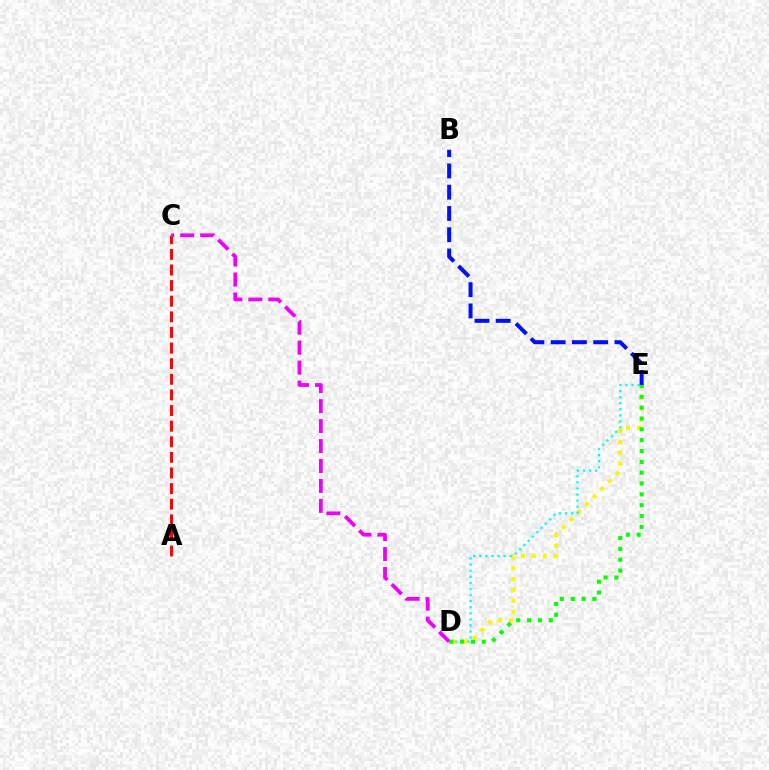{('D', 'E'): [{'color': '#fcf500', 'line_style': 'dotted', 'thickness': 2.96}, {'color': '#00fff6', 'line_style': 'dotted', 'thickness': 1.65}, {'color': '#08ff00', 'line_style': 'dotted', 'thickness': 2.95}], ('B', 'E'): [{'color': '#0010ff', 'line_style': 'dashed', 'thickness': 2.89}], ('A', 'C'): [{'color': '#ff0000', 'line_style': 'dashed', 'thickness': 2.12}], ('C', 'D'): [{'color': '#ee00ff', 'line_style': 'dashed', 'thickness': 2.71}]}